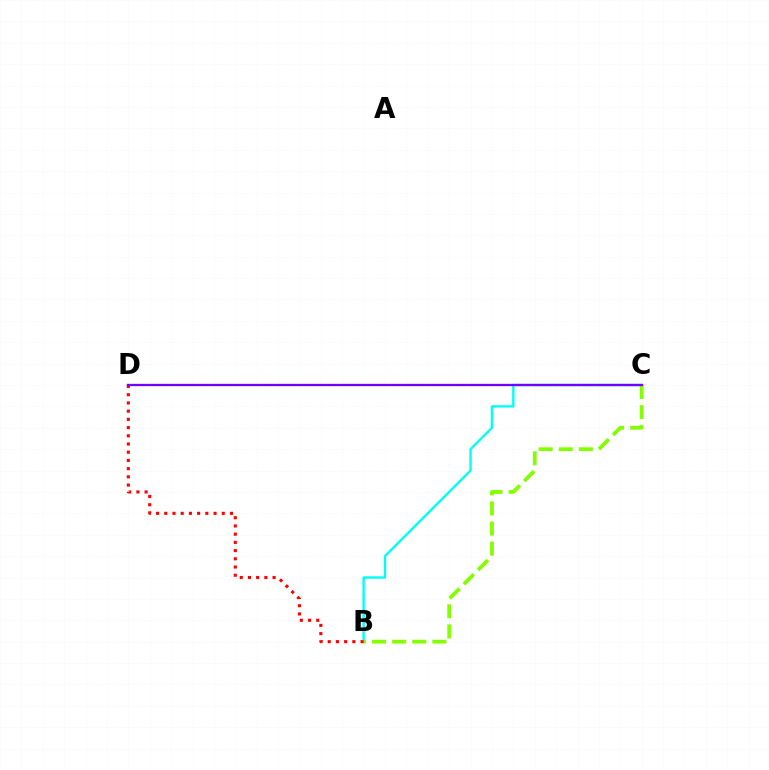{('B', 'C'): [{'color': '#00fff6', 'line_style': 'solid', 'thickness': 1.72}, {'color': '#84ff00', 'line_style': 'dashed', 'thickness': 2.73}], ('B', 'D'): [{'color': '#ff0000', 'line_style': 'dotted', 'thickness': 2.23}], ('C', 'D'): [{'color': '#7200ff', 'line_style': 'solid', 'thickness': 1.66}]}